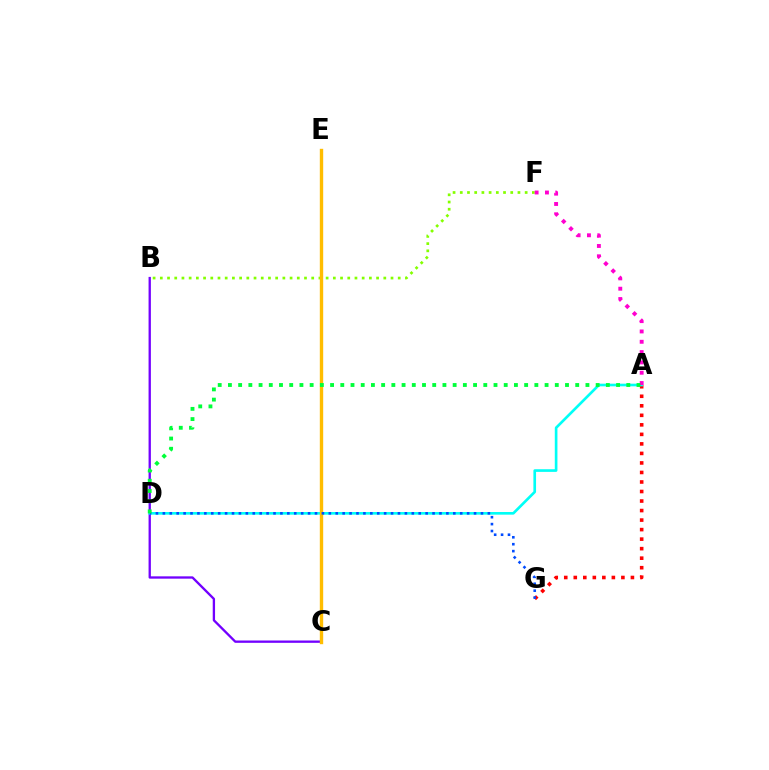{('A', 'G'): [{'color': '#ff0000', 'line_style': 'dotted', 'thickness': 2.59}], ('B', 'C'): [{'color': '#7200ff', 'line_style': 'solid', 'thickness': 1.67}], ('A', 'D'): [{'color': '#00fff6', 'line_style': 'solid', 'thickness': 1.91}, {'color': '#00ff39', 'line_style': 'dotted', 'thickness': 2.78}], ('B', 'F'): [{'color': '#84ff00', 'line_style': 'dotted', 'thickness': 1.96}], ('C', 'E'): [{'color': '#ffbd00', 'line_style': 'solid', 'thickness': 2.43}], ('D', 'G'): [{'color': '#004bff', 'line_style': 'dotted', 'thickness': 1.88}], ('A', 'F'): [{'color': '#ff00cf', 'line_style': 'dotted', 'thickness': 2.8}]}